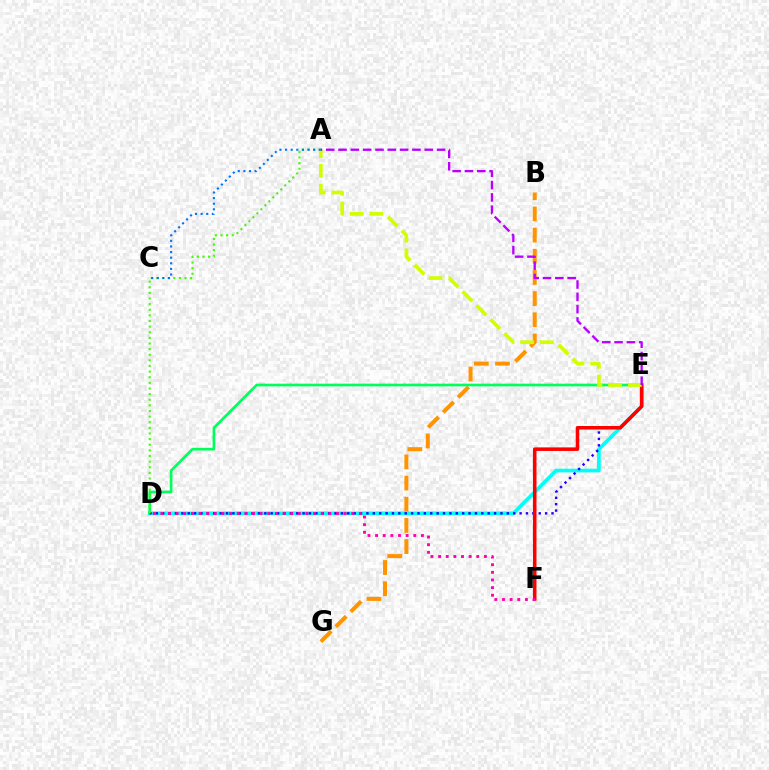{('B', 'G'): [{'color': '#ff9400', 'line_style': 'dashed', 'thickness': 2.88}], ('D', 'E'): [{'color': '#00fff6', 'line_style': 'solid', 'thickness': 2.66}, {'color': '#00ff5c', 'line_style': 'solid', 'thickness': 1.92}, {'color': '#2500ff', 'line_style': 'dotted', 'thickness': 1.73}], ('E', 'F'): [{'color': '#ff0000', 'line_style': 'solid', 'thickness': 2.55}], ('A', 'D'): [{'color': '#3dff00', 'line_style': 'dotted', 'thickness': 1.53}], ('A', 'E'): [{'color': '#d1ff00', 'line_style': 'dashed', 'thickness': 2.68}, {'color': '#b900ff', 'line_style': 'dashed', 'thickness': 1.67}], ('A', 'C'): [{'color': '#0074ff', 'line_style': 'dotted', 'thickness': 1.53}], ('D', 'F'): [{'color': '#ff00ac', 'line_style': 'dotted', 'thickness': 2.07}]}